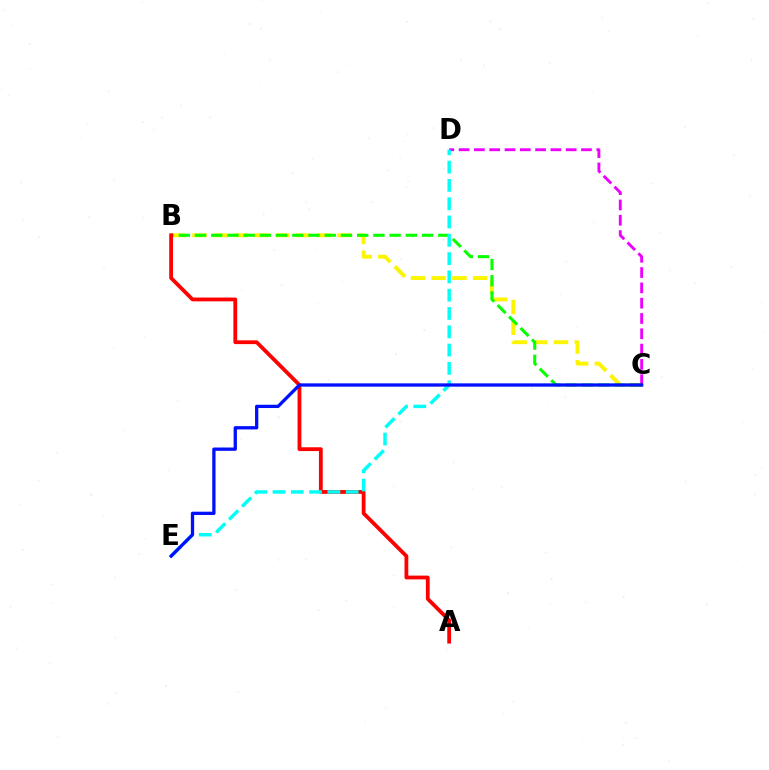{('B', 'C'): [{'color': '#fcf500', 'line_style': 'dashed', 'thickness': 2.82}, {'color': '#08ff00', 'line_style': 'dashed', 'thickness': 2.2}], ('C', 'D'): [{'color': '#ee00ff', 'line_style': 'dashed', 'thickness': 2.08}], ('A', 'B'): [{'color': '#ff0000', 'line_style': 'solid', 'thickness': 2.73}], ('D', 'E'): [{'color': '#00fff6', 'line_style': 'dashed', 'thickness': 2.49}], ('C', 'E'): [{'color': '#0010ff', 'line_style': 'solid', 'thickness': 2.37}]}